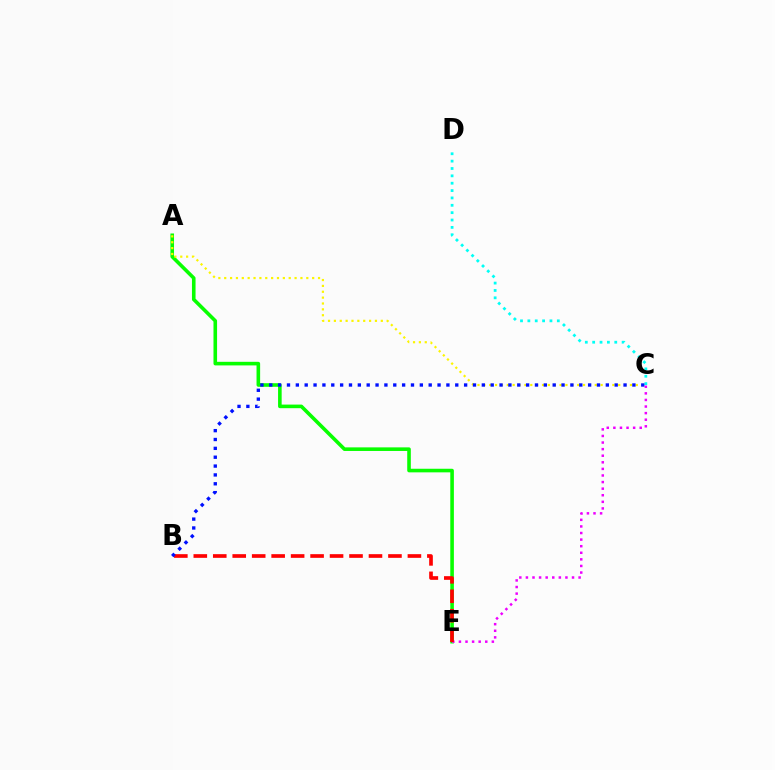{('A', 'E'): [{'color': '#08ff00', 'line_style': 'solid', 'thickness': 2.59}], ('C', 'E'): [{'color': '#ee00ff', 'line_style': 'dotted', 'thickness': 1.79}], ('A', 'C'): [{'color': '#fcf500', 'line_style': 'dotted', 'thickness': 1.59}], ('C', 'D'): [{'color': '#00fff6', 'line_style': 'dotted', 'thickness': 2.0}], ('B', 'E'): [{'color': '#ff0000', 'line_style': 'dashed', 'thickness': 2.64}], ('B', 'C'): [{'color': '#0010ff', 'line_style': 'dotted', 'thickness': 2.41}]}